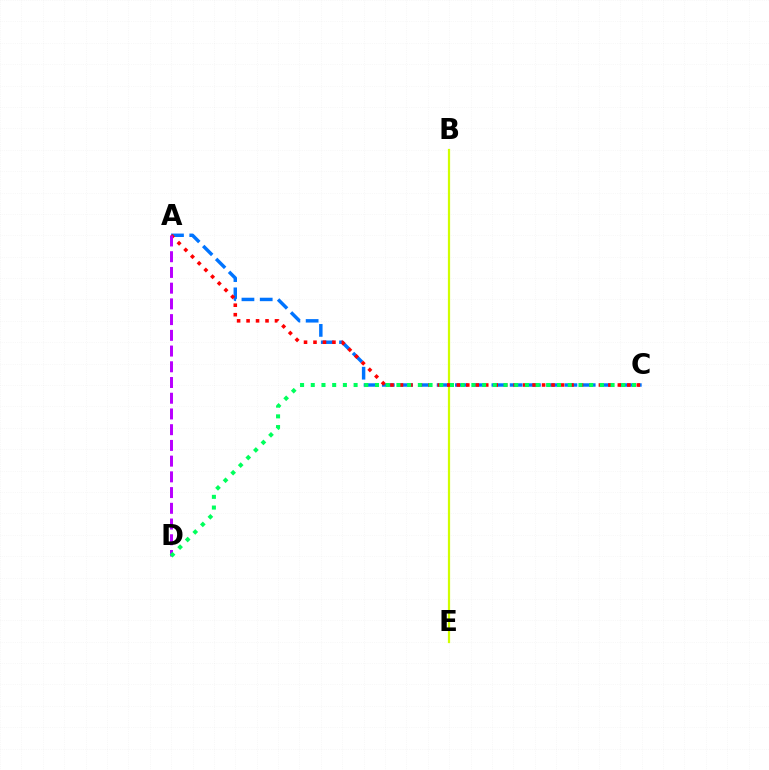{('B', 'E'): [{'color': '#d1ff00', 'line_style': 'solid', 'thickness': 1.6}], ('A', 'C'): [{'color': '#0074ff', 'line_style': 'dashed', 'thickness': 2.48}, {'color': '#ff0000', 'line_style': 'dotted', 'thickness': 2.57}], ('A', 'D'): [{'color': '#b900ff', 'line_style': 'dashed', 'thickness': 2.14}], ('C', 'D'): [{'color': '#00ff5c', 'line_style': 'dotted', 'thickness': 2.91}]}